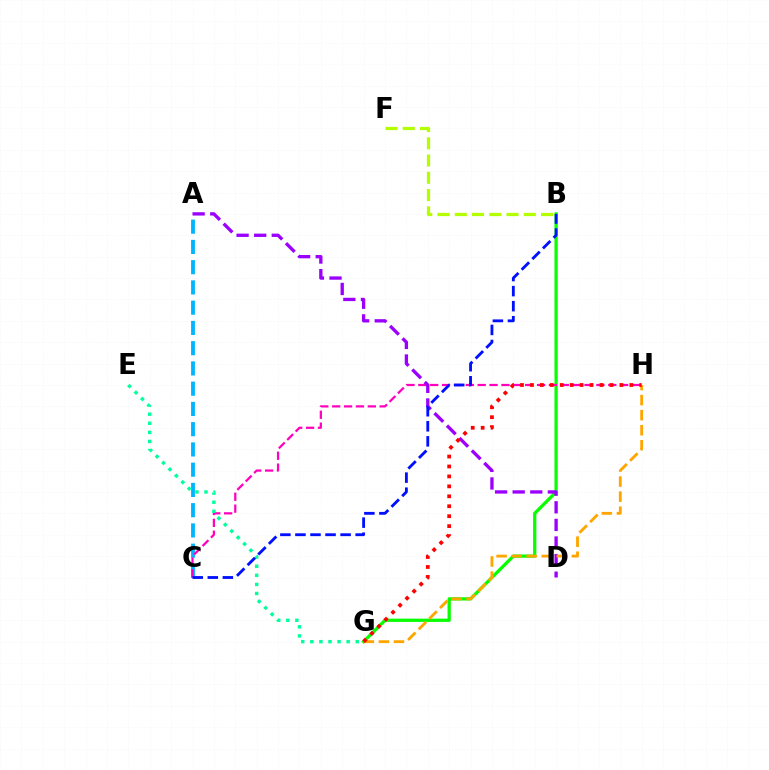{('B', 'G'): [{'color': '#08ff00', 'line_style': 'solid', 'thickness': 2.35}], ('A', 'C'): [{'color': '#00b5ff', 'line_style': 'dashed', 'thickness': 2.75}], ('C', 'H'): [{'color': '#ff00bd', 'line_style': 'dashed', 'thickness': 1.61}], ('E', 'G'): [{'color': '#00ff9d', 'line_style': 'dotted', 'thickness': 2.47}], ('B', 'F'): [{'color': '#b3ff00', 'line_style': 'dashed', 'thickness': 2.34}], ('A', 'D'): [{'color': '#9b00ff', 'line_style': 'dashed', 'thickness': 2.39}], ('G', 'H'): [{'color': '#ffa500', 'line_style': 'dashed', 'thickness': 2.05}, {'color': '#ff0000', 'line_style': 'dotted', 'thickness': 2.7}], ('B', 'C'): [{'color': '#0010ff', 'line_style': 'dashed', 'thickness': 2.04}]}